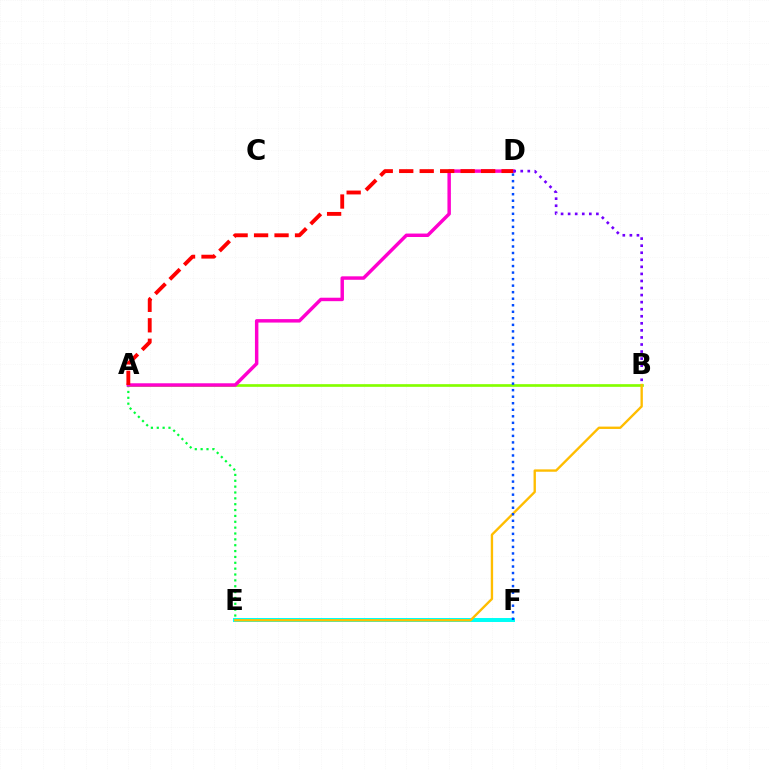{('A', 'B'): [{'color': '#84ff00', 'line_style': 'solid', 'thickness': 1.93}], ('A', 'E'): [{'color': '#00ff39', 'line_style': 'dotted', 'thickness': 1.59}], ('E', 'F'): [{'color': '#00fff6', 'line_style': 'solid', 'thickness': 2.86}], ('A', 'D'): [{'color': '#ff00cf', 'line_style': 'solid', 'thickness': 2.49}, {'color': '#ff0000', 'line_style': 'dashed', 'thickness': 2.78}], ('B', 'E'): [{'color': '#ffbd00', 'line_style': 'solid', 'thickness': 1.7}], ('D', 'F'): [{'color': '#004bff', 'line_style': 'dotted', 'thickness': 1.77}], ('B', 'D'): [{'color': '#7200ff', 'line_style': 'dotted', 'thickness': 1.92}]}